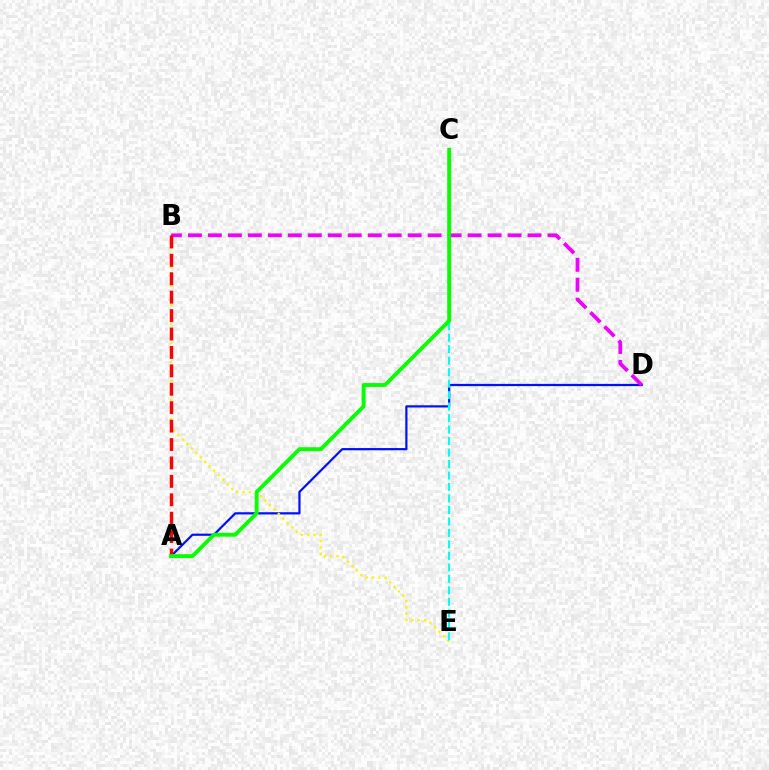{('A', 'D'): [{'color': '#0010ff', 'line_style': 'solid', 'thickness': 1.59}], ('B', 'E'): [{'color': '#fcf500', 'line_style': 'dotted', 'thickness': 1.72}], ('C', 'E'): [{'color': '#00fff6', 'line_style': 'dashed', 'thickness': 1.56}], ('B', 'D'): [{'color': '#ee00ff', 'line_style': 'dashed', 'thickness': 2.71}], ('A', 'B'): [{'color': '#ff0000', 'line_style': 'dashed', 'thickness': 2.5}], ('A', 'C'): [{'color': '#08ff00', 'line_style': 'solid', 'thickness': 2.8}]}